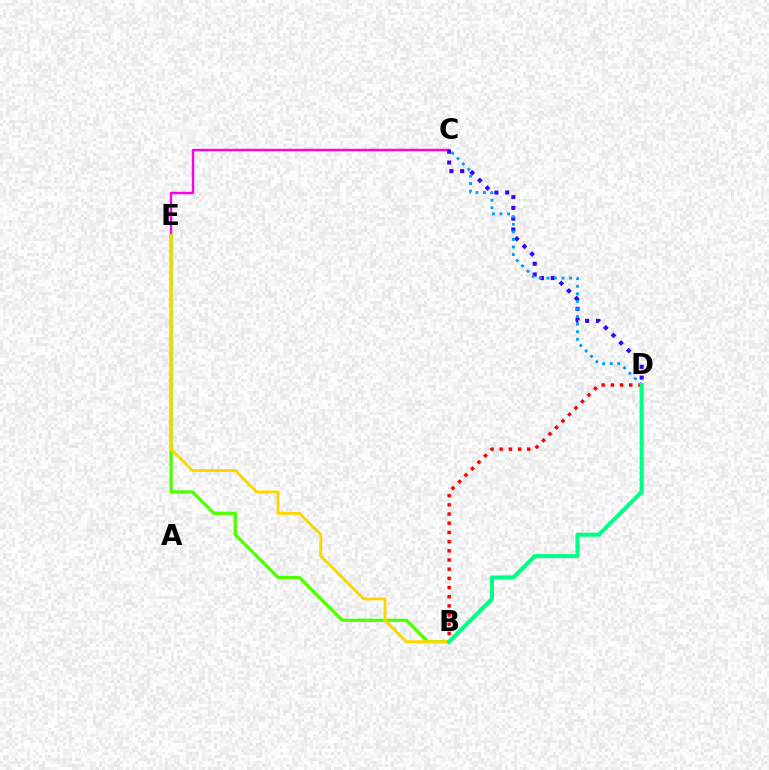{('B', 'E'): [{'color': '#4fff00', 'line_style': 'solid', 'thickness': 2.33}, {'color': '#ffd500', 'line_style': 'solid', 'thickness': 2.05}], ('C', 'E'): [{'color': '#ff00ed', 'line_style': 'solid', 'thickness': 1.74}], ('C', 'D'): [{'color': '#3700ff', 'line_style': 'dotted', 'thickness': 2.93}, {'color': '#009eff', 'line_style': 'dotted', 'thickness': 2.06}], ('B', 'D'): [{'color': '#ff0000', 'line_style': 'dotted', 'thickness': 2.5}, {'color': '#00ff86', 'line_style': 'solid', 'thickness': 2.91}]}